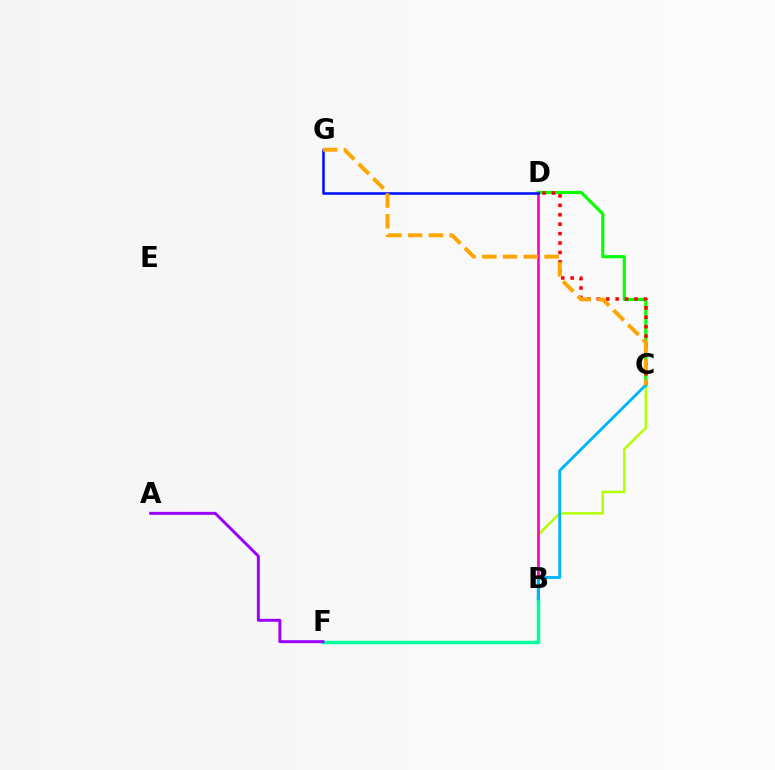{('B', 'C'): [{'color': '#b3ff00', 'line_style': 'solid', 'thickness': 1.77}, {'color': '#00b5ff', 'line_style': 'solid', 'thickness': 2.05}], ('C', 'D'): [{'color': '#08ff00', 'line_style': 'solid', 'thickness': 2.28}, {'color': '#ff0000', 'line_style': 'dotted', 'thickness': 2.56}], ('B', 'D'): [{'color': '#ff00bd', 'line_style': 'solid', 'thickness': 1.91}], ('B', 'F'): [{'color': '#00ff9d', 'line_style': 'solid', 'thickness': 2.5}], ('A', 'F'): [{'color': '#9b00ff', 'line_style': 'solid', 'thickness': 2.12}], ('D', 'G'): [{'color': '#0010ff', 'line_style': 'solid', 'thickness': 1.84}], ('C', 'G'): [{'color': '#ffa500', 'line_style': 'dashed', 'thickness': 2.82}]}